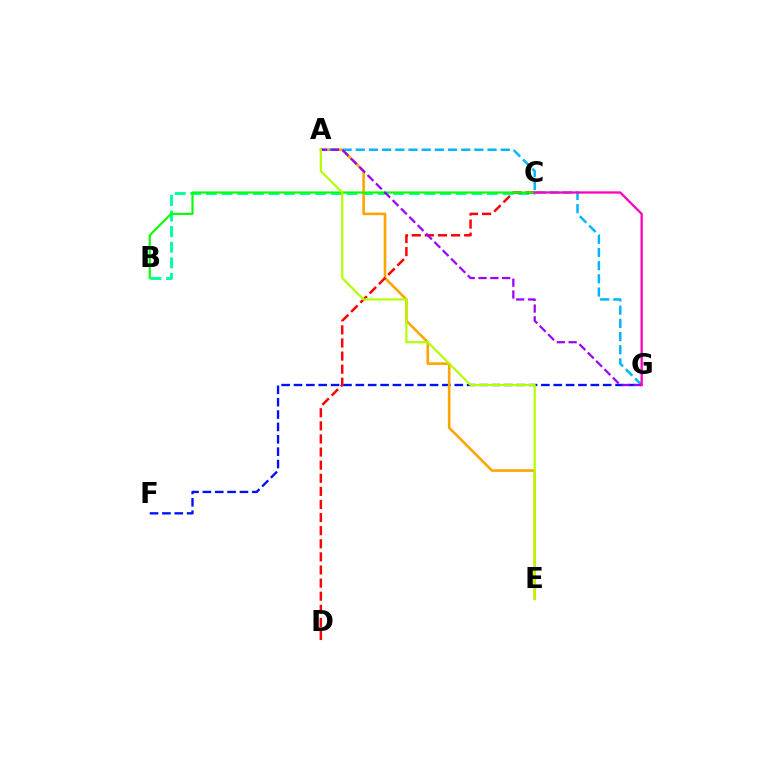{('B', 'C'): [{'color': '#00ff9d', 'line_style': 'dashed', 'thickness': 2.12}, {'color': '#08ff00', 'line_style': 'solid', 'thickness': 1.53}], ('F', 'G'): [{'color': '#0010ff', 'line_style': 'dashed', 'thickness': 1.68}], ('A', 'E'): [{'color': '#ffa500', 'line_style': 'solid', 'thickness': 1.89}, {'color': '#b3ff00', 'line_style': 'solid', 'thickness': 1.58}], ('A', 'G'): [{'color': '#00b5ff', 'line_style': 'dashed', 'thickness': 1.79}, {'color': '#9b00ff', 'line_style': 'dashed', 'thickness': 1.6}], ('C', 'D'): [{'color': '#ff0000', 'line_style': 'dashed', 'thickness': 1.78}], ('C', 'G'): [{'color': '#ff00bd', 'line_style': 'solid', 'thickness': 1.66}]}